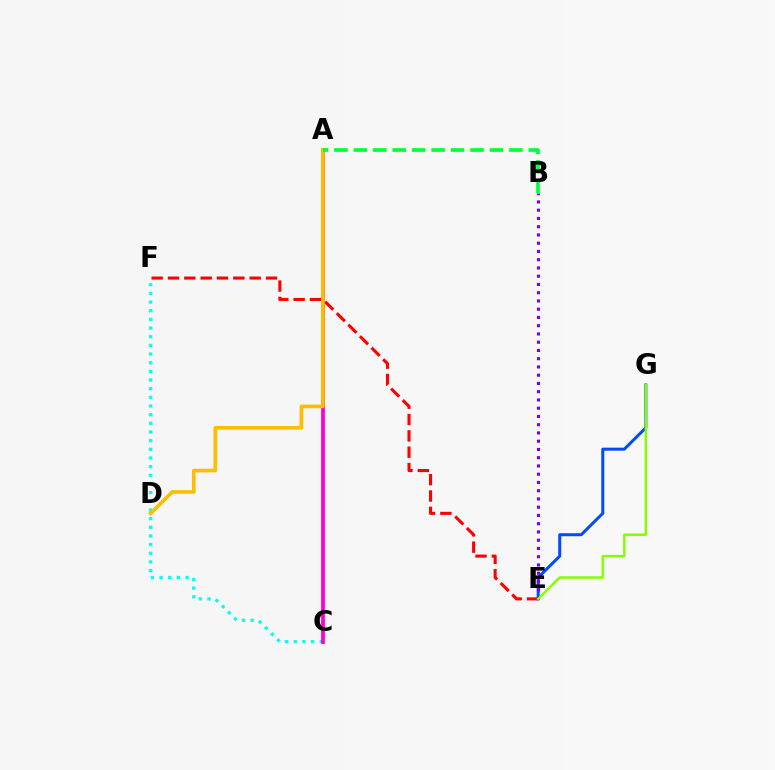{('C', 'F'): [{'color': '#00fff6', 'line_style': 'dotted', 'thickness': 2.35}], ('E', 'F'): [{'color': '#ff0000', 'line_style': 'dashed', 'thickness': 2.22}], ('A', 'C'): [{'color': '#ff00cf', 'line_style': 'solid', 'thickness': 2.7}], ('A', 'D'): [{'color': '#ffbd00', 'line_style': 'solid', 'thickness': 2.64}], ('A', 'B'): [{'color': '#00ff39', 'line_style': 'dashed', 'thickness': 2.64}], ('E', 'G'): [{'color': '#004bff', 'line_style': 'solid', 'thickness': 2.17}, {'color': '#84ff00', 'line_style': 'solid', 'thickness': 1.78}], ('B', 'E'): [{'color': '#7200ff', 'line_style': 'dotted', 'thickness': 2.24}]}